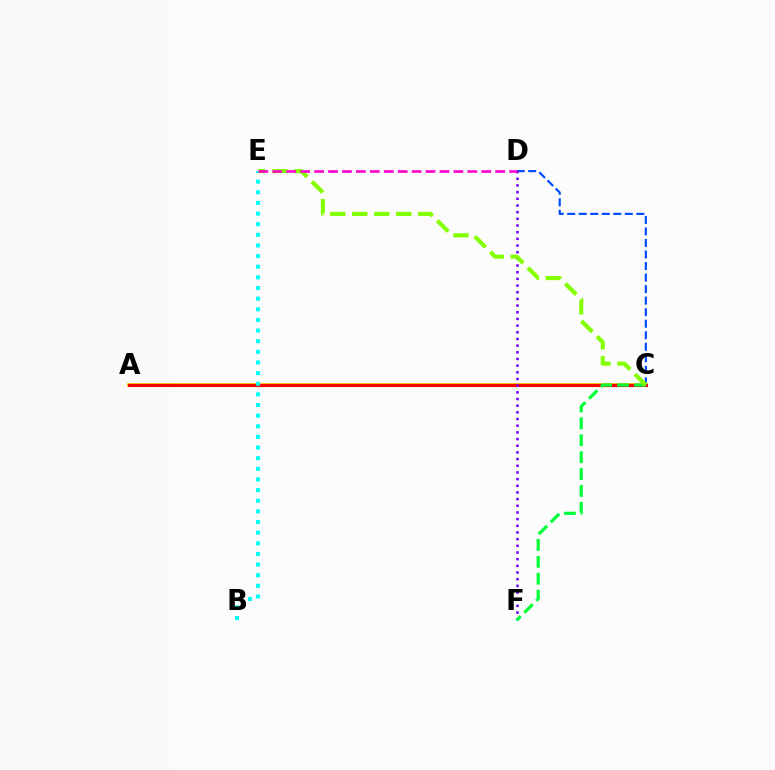{('A', 'C'): [{'color': '#ffbd00', 'line_style': 'solid', 'thickness': 2.64}, {'color': '#ff0000', 'line_style': 'solid', 'thickness': 2.25}], ('C', 'D'): [{'color': '#004bff', 'line_style': 'dashed', 'thickness': 1.57}], ('D', 'F'): [{'color': '#7200ff', 'line_style': 'dotted', 'thickness': 1.81}], ('C', 'F'): [{'color': '#00ff39', 'line_style': 'dashed', 'thickness': 2.3}], ('B', 'E'): [{'color': '#00fff6', 'line_style': 'dotted', 'thickness': 2.89}], ('C', 'E'): [{'color': '#84ff00', 'line_style': 'dashed', 'thickness': 2.99}], ('D', 'E'): [{'color': '#ff00cf', 'line_style': 'dashed', 'thickness': 1.89}]}